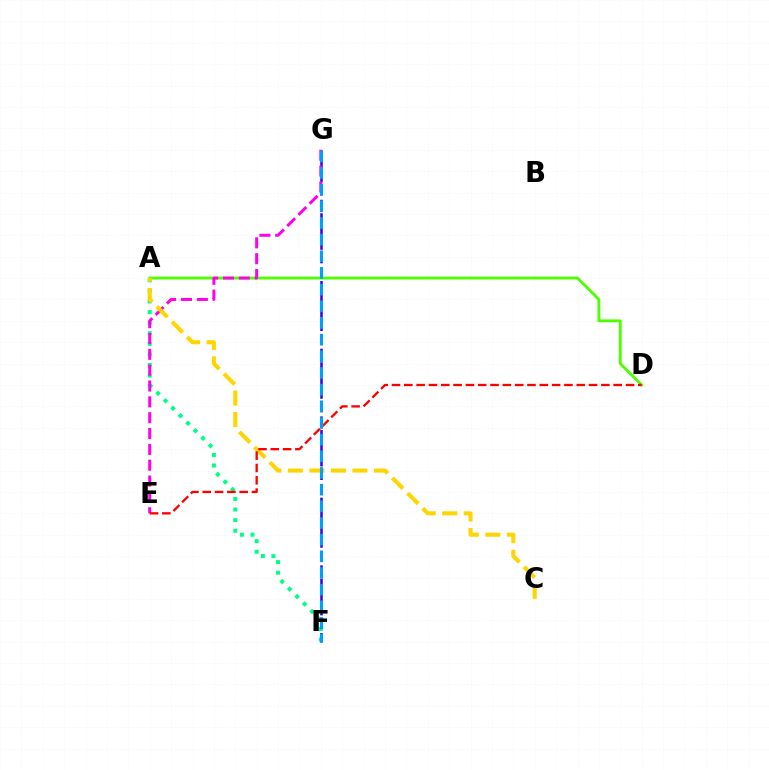{('A', 'F'): [{'color': '#00ff86', 'line_style': 'dotted', 'thickness': 2.88}], ('A', 'D'): [{'color': '#4fff00', 'line_style': 'solid', 'thickness': 2.06}], ('F', 'G'): [{'color': '#3700ff', 'line_style': 'dashed', 'thickness': 1.84}, {'color': '#009eff', 'line_style': 'dashed', 'thickness': 2.26}], ('E', 'G'): [{'color': '#ff00ed', 'line_style': 'dashed', 'thickness': 2.15}], ('A', 'C'): [{'color': '#ffd500', 'line_style': 'dashed', 'thickness': 2.92}], ('D', 'E'): [{'color': '#ff0000', 'line_style': 'dashed', 'thickness': 1.67}]}